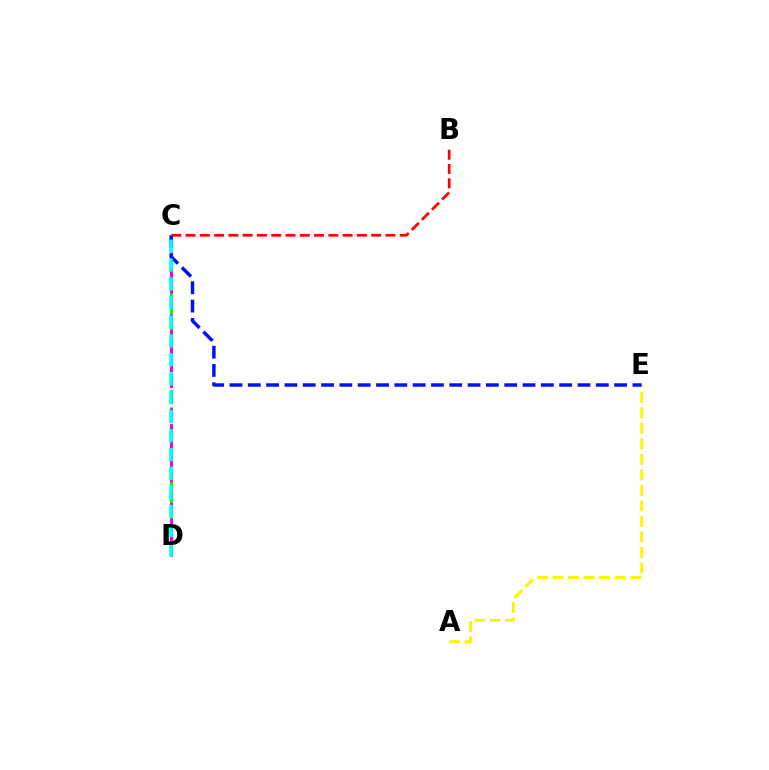{('A', 'E'): [{'color': '#fcf500', 'line_style': 'dashed', 'thickness': 2.11}], ('C', 'D'): [{'color': '#08ff00', 'line_style': 'dashed', 'thickness': 2.33}, {'color': '#ee00ff', 'line_style': 'dashed', 'thickness': 2.14}, {'color': '#00fff6', 'line_style': 'dashed', 'thickness': 2.57}], ('C', 'E'): [{'color': '#0010ff', 'line_style': 'dashed', 'thickness': 2.49}], ('B', 'C'): [{'color': '#ff0000', 'line_style': 'dashed', 'thickness': 1.94}]}